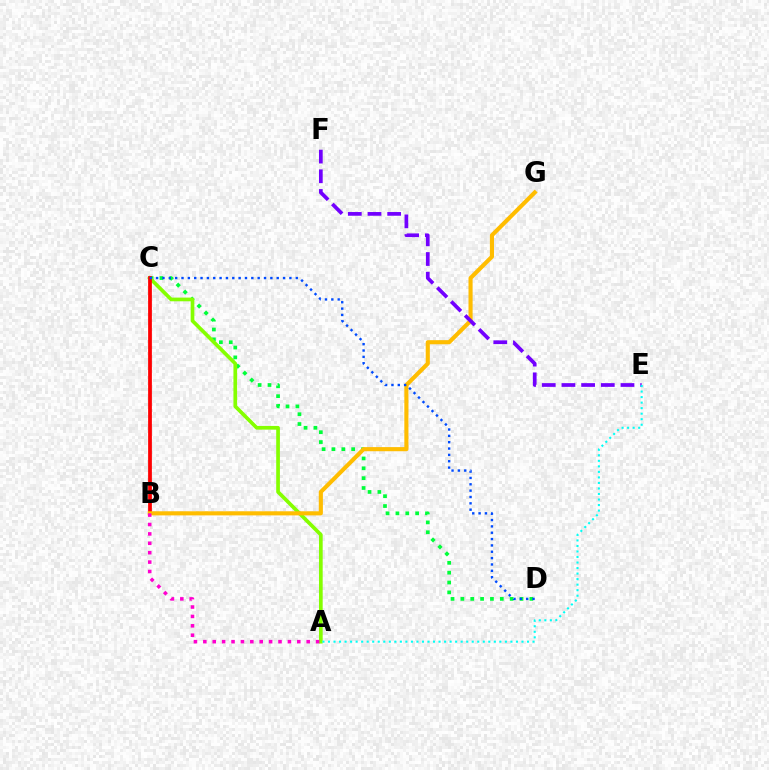{('C', 'D'): [{'color': '#00ff39', 'line_style': 'dotted', 'thickness': 2.68}, {'color': '#004bff', 'line_style': 'dotted', 'thickness': 1.72}], ('A', 'C'): [{'color': '#84ff00', 'line_style': 'solid', 'thickness': 2.66}], ('B', 'C'): [{'color': '#ff0000', 'line_style': 'solid', 'thickness': 2.71}], ('B', 'G'): [{'color': '#ffbd00', 'line_style': 'solid', 'thickness': 2.96}], ('E', 'F'): [{'color': '#7200ff', 'line_style': 'dashed', 'thickness': 2.67}], ('A', 'B'): [{'color': '#ff00cf', 'line_style': 'dotted', 'thickness': 2.55}], ('A', 'E'): [{'color': '#00fff6', 'line_style': 'dotted', 'thickness': 1.5}]}